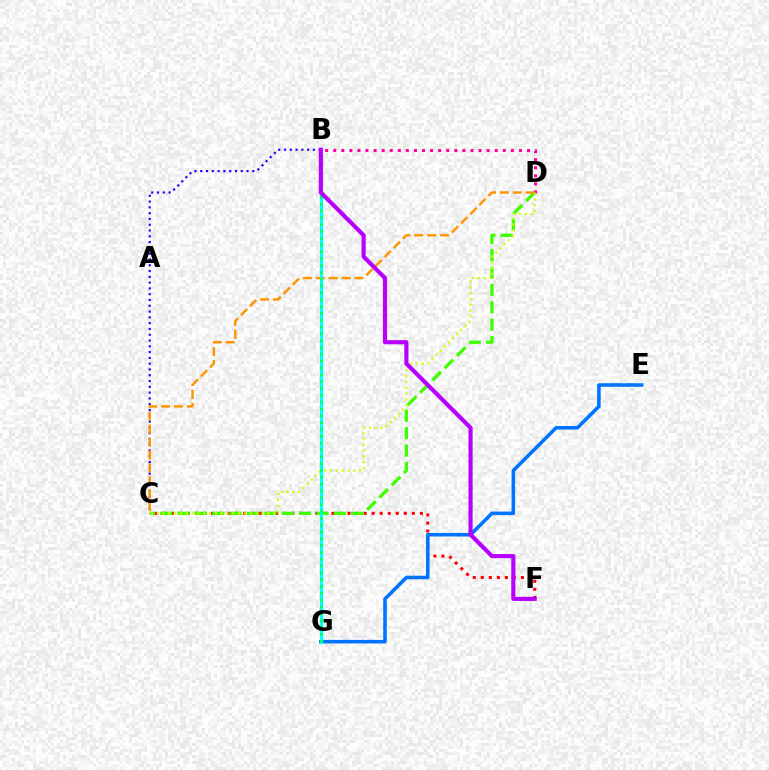{('C', 'F'): [{'color': '#ff0000', 'line_style': 'dotted', 'thickness': 2.18}], ('C', 'D'): [{'color': '#3dff00', 'line_style': 'dashed', 'thickness': 2.36}, {'color': '#d1ff00', 'line_style': 'dotted', 'thickness': 1.58}, {'color': '#ff9400', 'line_style': 'dashed', 'thickness': 1.75}], ('B', 'D'): [{'color': '#ff00ac', 'line_style': 'dotted', 'thickness': 2.19}], ('B', 'C'): [{'color': '#2500ff', 'line_style': 'dotted', 'thickness': 1.57}], ('E', 'G'): [{'color': '#0074ff', 'line_style': 'solid', 'thickness': 2.56}], ('B', 'G'): [{'color': '#00fff6', 'line_style': 'solid', 'thickness': 2.29}, {'color': '#00ff5c', 'line_style': 'dotted', 'thickness': 1.86}], ('B', 'F'): [{'color': '#b900ff', 'line_style': 'solid', 'thickness': 2.98}]}